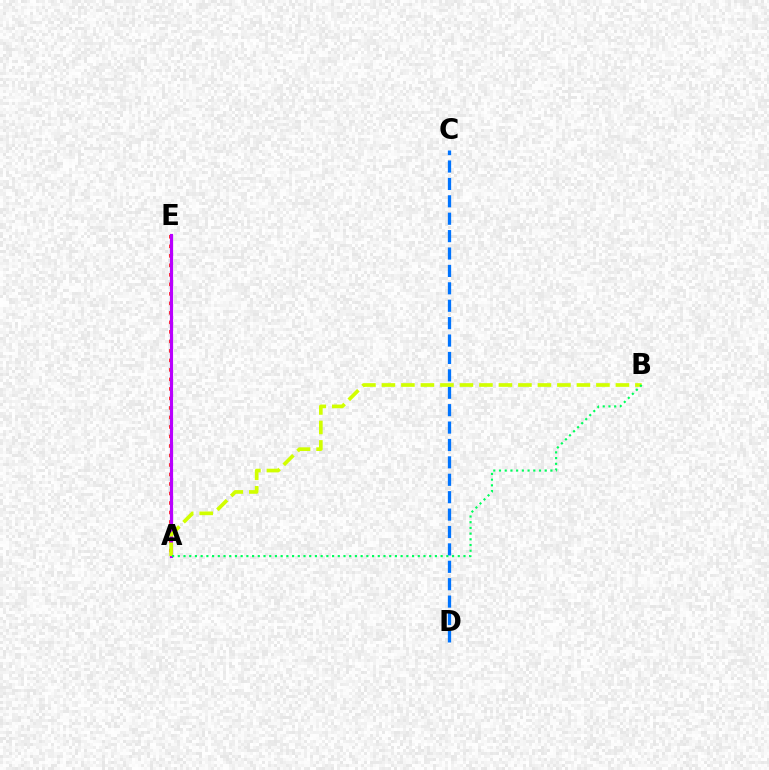{('A', 'E'): [{'color': '#ff0000', 'line_style': 'dotted', 'thickness': 2.58}, {'color': '#b900ff', 'line_style': 'solid', 'thickness': 2.28}], ('C', 'D'): [{'color': '#0074ff', 'line_style': 'dashed', 'thickness': 2.36}], ('A', 'B'): [{'color': '#d1ff00', 'line_style': 'dashed', 'thickness': 2.65}, {'color': '#00ff5c', 'line_style': 'dotted', 'thickness': 1.55}]}